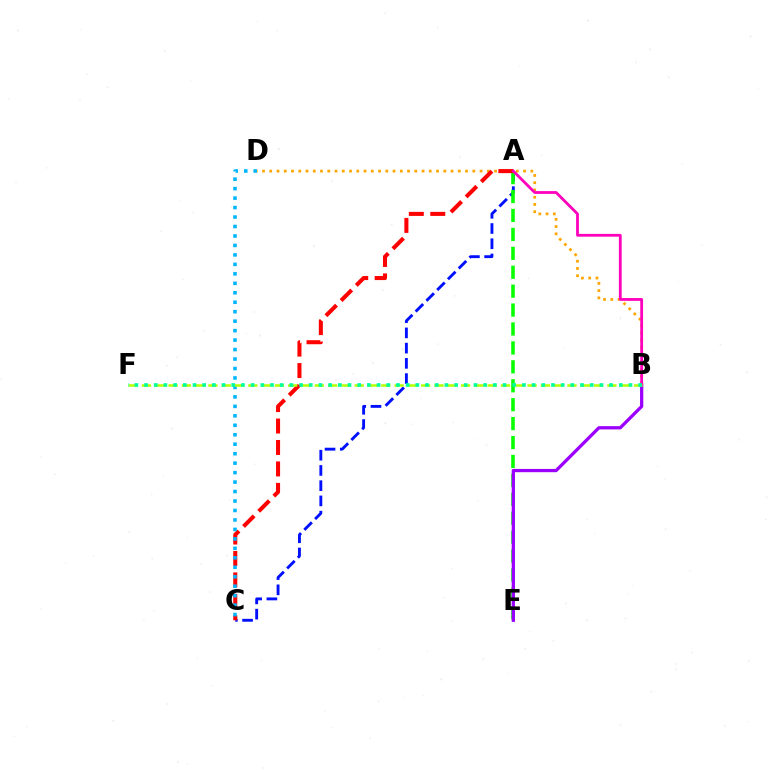{('B', 'D'): [{'color': '#ffa500', 'line_style': 'dotted', 'thickness': 1.97}], ('A', 'C'): [{'color': '#0010ff', 'line_style': 'dashed', 'thickness': 2.07}, {'color': '#ff0000', 'line_style': 'dashed', 'thickness': 2.91}], ('A', 'E'): [{'color': '#08ff00', 'line_style': 'dashed', 'thickness': 2.57}], ('C', 'D'): [{'color': '#00b5ff', 'line_style': 'dotted', 'thickness': 2.57}], ('B', 'E'): [{'color': '#9b00ff', 'line_style': 'solid', 'thickness': 2.35}], ('A', 'B'): [{'color': '#ff00bd', 'line_style': 'solid', 'thickness': 2.01}], ('B', 'F'): [{'color': '#b3ff00', 'line_style': 'dashed', 'thickness': 1.81}, {'color': '#00ff9d', 'line_style': 'dotted', 'thickness': 2.63}]}